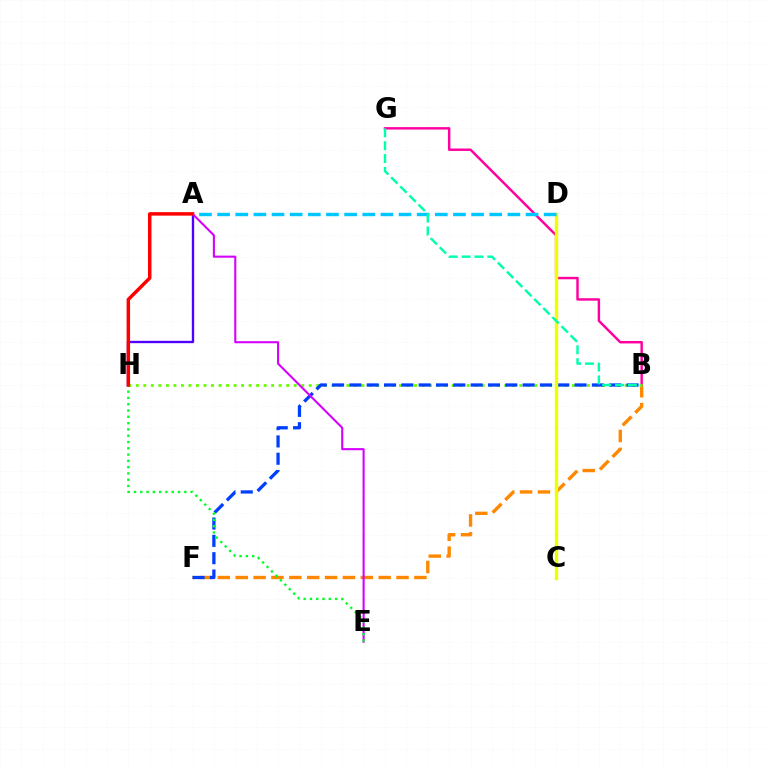{('B', 'F'): [{'color': '#ff8800', 'line_style': 'dashed', 'thickness': 2.43}, {'color': '#003fff', 'line_style': 'dashed', 'thickness': 2.35}], ('B', 'G'): [{'color': '#ff00a0', 'line_style': 'solid', 'thickness': 1.76}, {'color': '#00ffaf', 'line_style': 'dashed', 'thickness': 1.75}], ('B', 'H'): [{'color': '#66ff00', 'line_style': 'dotted', 'thickness': 2.04}], ('C', 'D'): [{'color': '#eeff00', 'line_style': 'solid', 'thickness': 2.45}], ('A', 'H'): [{'color': '#4f00ff', 'line_style': 'solid', 'thickness': 1.69}, {'color': '#ff0000', 'line_style': 'solid', 'thickness': 2.51}], ('A', 'E'): [{'color': '#d600ff', 'line_style': 'solid', 'thickness': 1.51}], ('E', 'H'): [{'color': '#00ff27', 'line_style': 'dotted', 'thickness': 1.71}], ('A', 'D'): [{'color': '#00c7ff', 'line_style': 'dashed', 'thickness': 2.46}]}